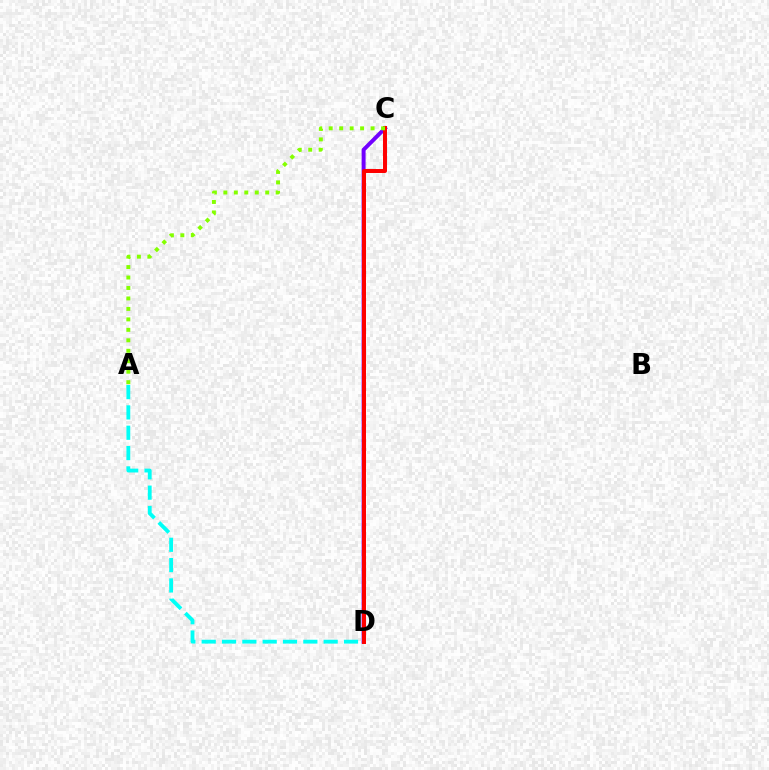{('C', 'D'): [{'color': '#7200ff', 'line_style': 'solid', 'thickness': 2.84}, {'color': '#ff0000', 'line_style': 'solid', 'thickness': 2.86}], ('A', 'D'): [{'color': '#00fff6', 'line_style': 'dashed', 'thickness': 2.76}], ('A', 'C'): [{'color': '#84ff00', 'line_style': 'dotted', 'thickness': 2.84}]}